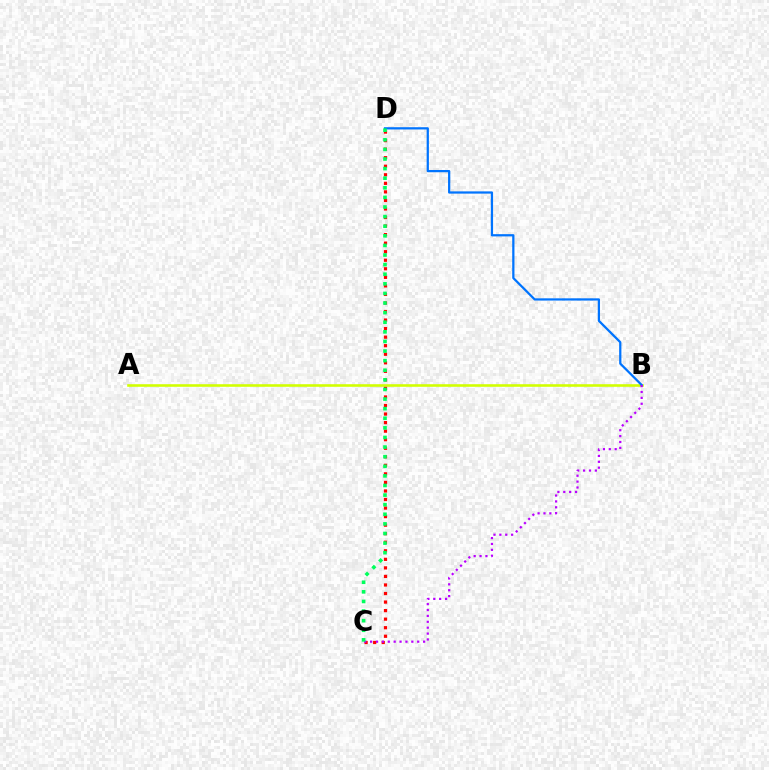{('A', 'B'): [{'color': '#d1ff00', 'line_style': 'solid', 'thickness': 1.86}], ('C', 'D'): [{'color': '#ff0000', 'line_style': 'dotted', 'thickness': 2.32}, {'color': '#00ff5c', 'line_style': 'dotted', 'thickness': 2.61}], ('B', 'D'): [{'color': '#0074ff', 'line_style': 'solid', 'thickness': 1.62}], ('B', 'C'): [{'color': '#b900ff', 'line_style': 'dotted', 'thickness': 1.6}]}